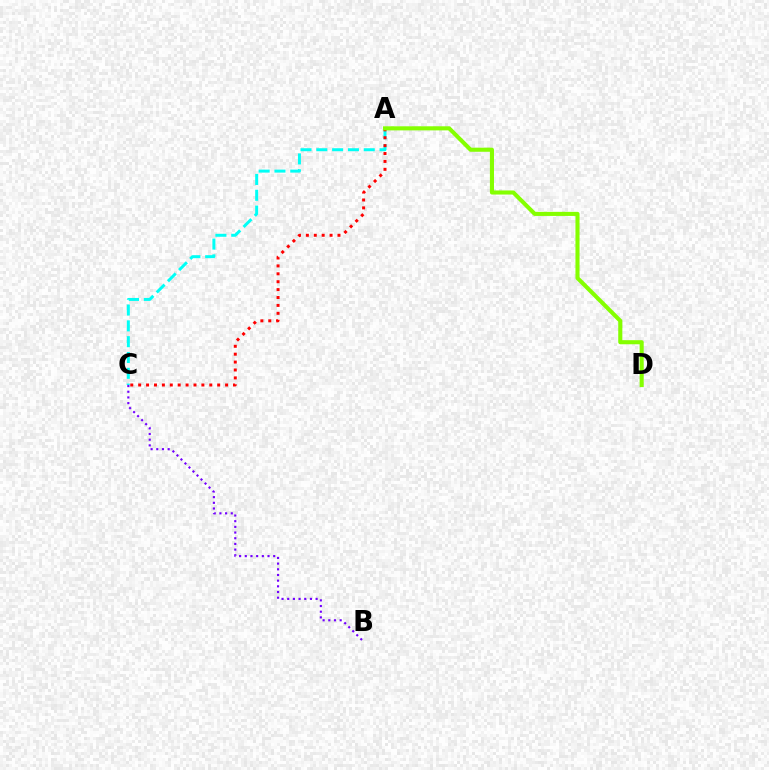{('B', 'C'): [{'color': '#7200ff', 'line_style': 'dotted', 'thickness': 1.54}], ('A', 'C'): [{'color': '#00fff6', 'line_style': 'dashed', 'thickness': 2.15}, {'color': '#ff0000', 'line_style': 'dotted', 'thickness': 2.15}], ('A', 'D'): [{'color': '#84ff00', 'line_style': 'solid', 'thickness': 2.94}]}